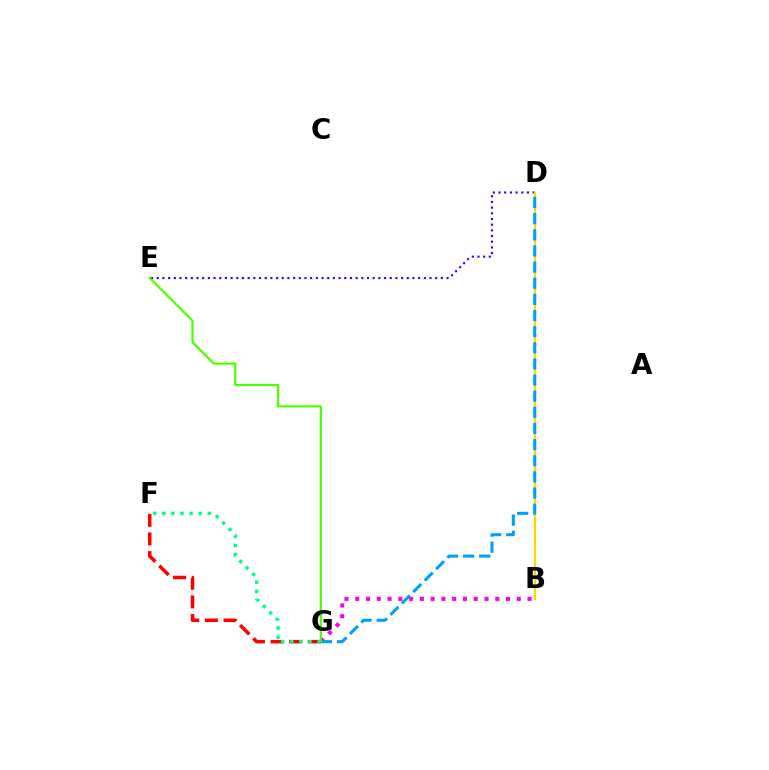{('D', 'E'): [{'color': '#3700ff', 'line_style': 'dotted', 'thickness': 1.54}], ('B', 'D'): [{'color': '#ffd500', 'line_style': 'solid', 'thickness': 1.63}], ('B', 'G'): [{'color': '#ff00ed', 'line_style': 'dotted', 'thickness': 2.93}], ('D', 'G'): [{'color': '#009eff', 'line_style': 'dashed', 'thickness': 2.19}], ('E', 'G'): [{'color': '#4fff00', 'line_style': 'solid', 'thickness': 1.61}], ('F', 'G'): [{'color': '#ff0000', 'line_style': 'dashed', 'thickness': 2.53}, {'color': '#00ff86', 'line_style': 'dotted', 'thickness': 2.48}]}